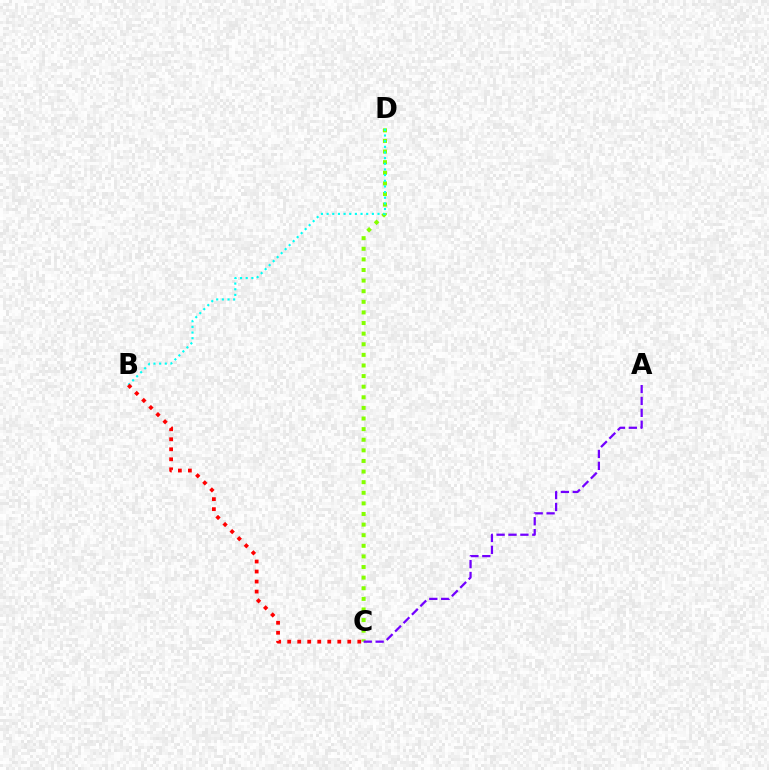{('C', 'D'): [{'color': '#84ff00', 'line_style': 'dotted', 'thickness': 2.88}], ('A', 'C'): [{'color': '#7200ff', 'line_style': 'dashed', 'thickness': 1.62}], ('B', 'D'): [{'color': '#00fff6', 'line_style': 'dotted', 'thickness': 1.54}], ('B', 'C'): [{'color': '#ff0000', 'line_style': 'dotted', 'thickness': 2.72}]}